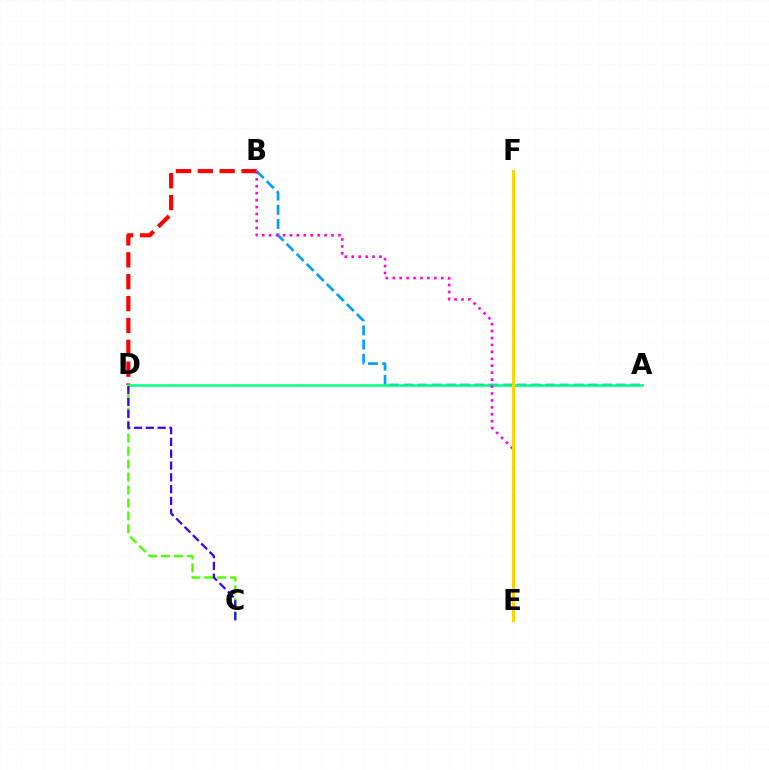{('A', 'B'): [{'color': '#009eff', 'line_style': 'dashed', 'thickness': 1.93}], ('B', 'D'): [{'color': '#ff0000', 'line_style': 'dashed', 'thickness': 2.97}], ('A', 'D'): [{'color': '#00ff86', 'line_style': 'solid', 'thickness': 1.83}], ('C', 'D'): [{'color': '#4fff00', 'line_style': 'dashed', 'thickness': 1.76}, {'color': '#3700ff', 'line_style': 'dashed', 'thickness': 1.6}], ('B', 'E'): [{'color': '#ff00ed', 'line_style': 'dotted', 'thickness': 1.88}], ('E', 'F'): [{'color': '#ffd500', 'line_style': 'solid', 'thickness': 2.13}]}